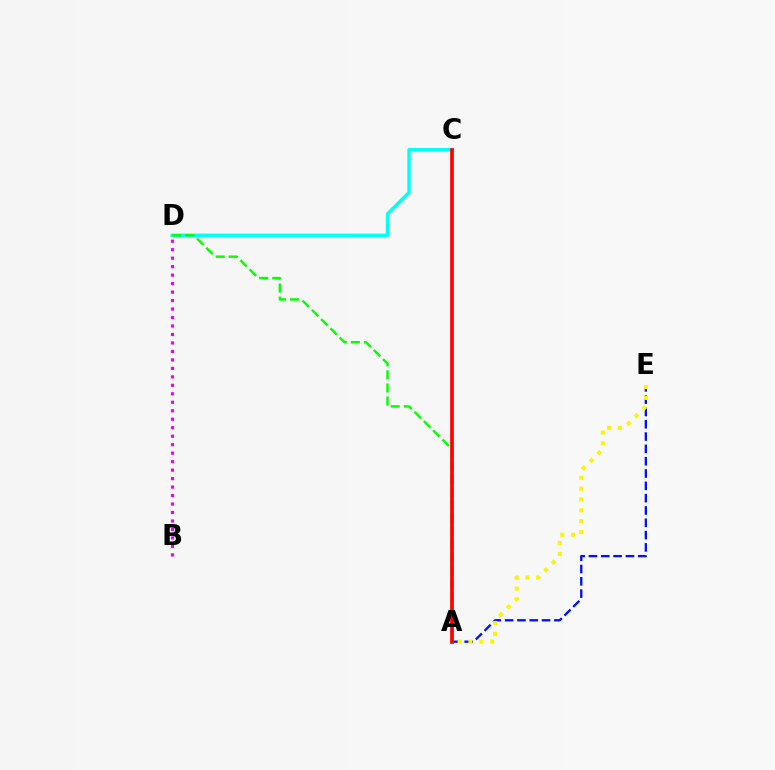{('A', 'E'): [{'color': '#0010ff', 'line_style': 'dashed', 'thickness': 1.67}, {'color': '#fcf500', 'line_style': 'dotted', 'thickness': 2.95}], ('C', 'D'): [{'color': '#00fff6', 'line_style': 'solid', 'thickness': 2.42}], ('B', 'D'): [{'color': '#ee00ff', 'line_style': 'dotted', 'thickness': 2.3}], ('A', 'D'): [{'color': '#08ff00', 'line_style': 'dashed', 'thickness': 1.78}], ('A', 'C'): [{'color': '#ff0000', 'line_style': 'solid', 'thickness': 2.66}]}